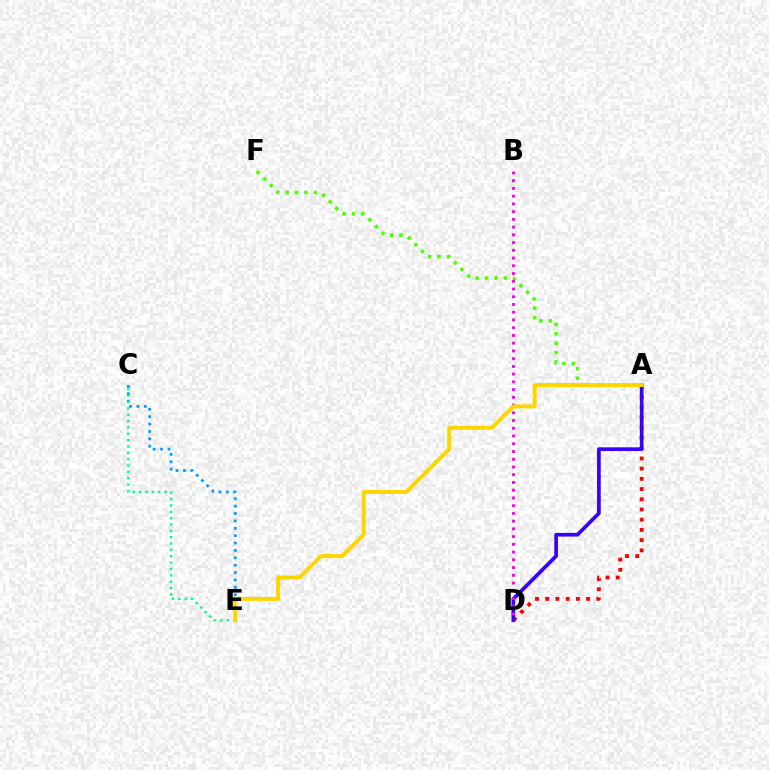{('C', 'E'): [{'color': '#009eff', 'line_style': 'dotted', 'thickness': 2.01}, {'color': '#00ff86', 'line_style': 'dotted', 'thickness': 1.73}], ('A', 'D'): [{'color': '#ff0000', 'line_style': 'dotted', 'thickness': 2.77}, {'color': '#3700ff', 'line_style': 'solid', 'thickness': 2.66}], ('A', 'F'): [{'color': '#4fff00', 'line_style': 'dotted', 'thickness': 2.55}], ('B', 'D'): [{'color': '#ff00ed', 'line_style': 'dotted', 'thickness': 2.1}], ('A', 'E'): [{'color': '#ffd500', 'line_style': 'solid', 'thickness': 2.85}]}